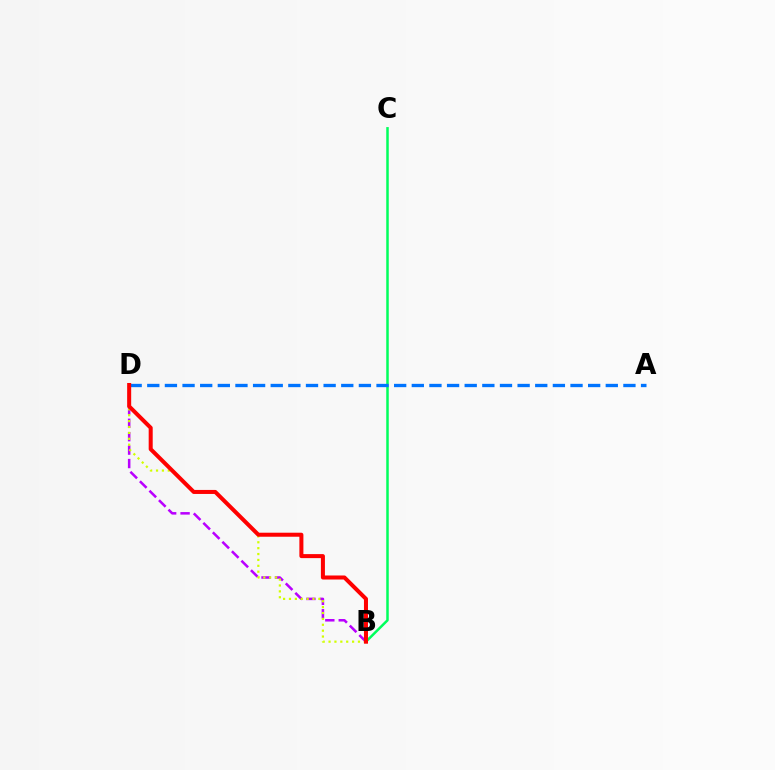{('B', 'C'): [{'color': '#00ff5c', 'line_style': 'solid', 'thickness': 1.8}], ('B', 'D'): [{'color': '#b900ff', 'line_style': 'dashed', 'thickness': 1.82}, {'color': '#d1ff00', 'line_style': 'dotted', 'thickness': 1.6}, {'color': '#ff0000', 'line_style': 'solid', 'thickness': 2.9}], ('A', 'D'): [{'color': '#0074ff', 'line_style': 'dashed', 'thickness': 2.4}]}